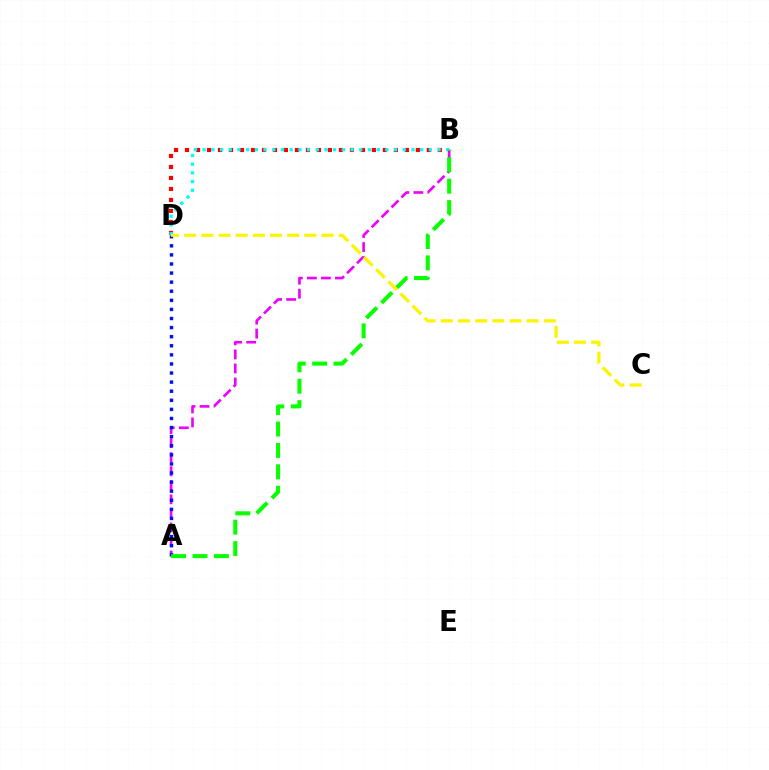{('B', 'D'): [{'color': '#ff0000', 'line_style': 'dotted', 'thickness': 2.99}, {'color': '#00fff6', 'line_style': 'dotted', 'thickness': 2.36}], ('A', 'B'): [{'color': '#ee00ff', 'line_style': 'dashed', 'thickness': 1.91}, {'color': '#08ff00', 'line_style': 'dashed', 'thickness': 2.91}], ('A', 'D'): [{'color': '#0010ff', 'line_style': 'dotted', 'thickness': 2.47}], ('C', 'D'): [{'color': '#fcf500', 'line_style': 'dashed', 'thickness': 2.33}]}